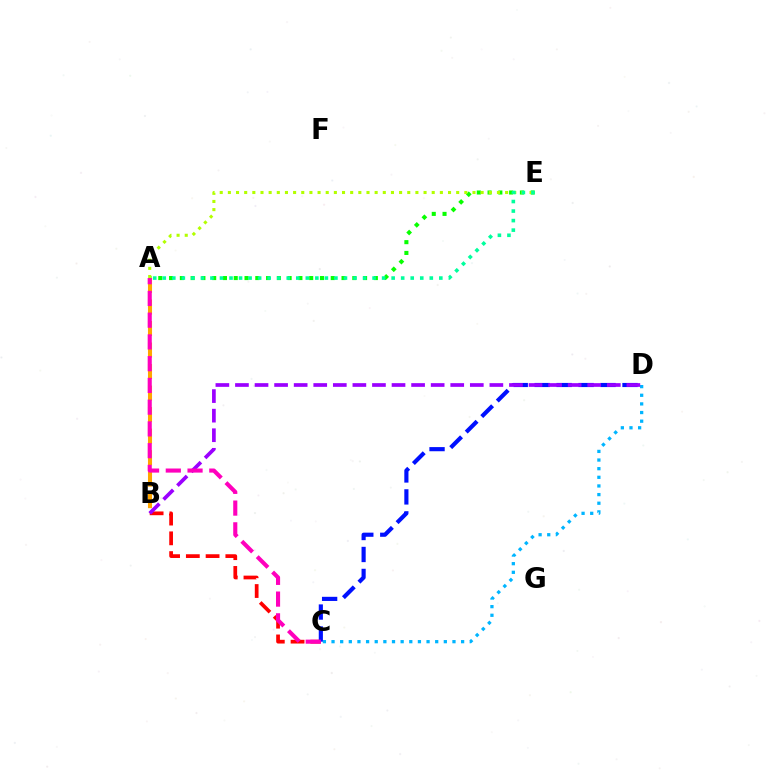{('A', 'E'): [{'color': '#08ff00', 'line_style': 'dotted', 'thickness': 2.93}, {'color': '#b3ff00', 'line_style': 'dotted', 'thickness': 2.22}, {'color': '#00ff9d', 'line_style': 'dotted', 'thickness': 2.59}], ('A', 'B'): [{'color': '#ffa500', 'line_style': 'dashed', 'thickness': 2.92}], ('B', 'C'): [{'color': '#ff0000', 'line_style': 'dashed', 'thickness': 2.68}], ('C', 'D'): [{'color': '#00b5ff', 'line_style': 'dotted', 'thickness': 2.35}, {'color': '#0010ff', 'line_style': 'dashed', 'thickness': 2.98}], ('B', 'D'): [{'color': '#9b00ff', 'line_style': 'dashed', 'thickness': 2.66}], ('A', 'C'): [{'color': '#ff00bd', 'line_style': 'dashed', 'thickness': 2.95}]}